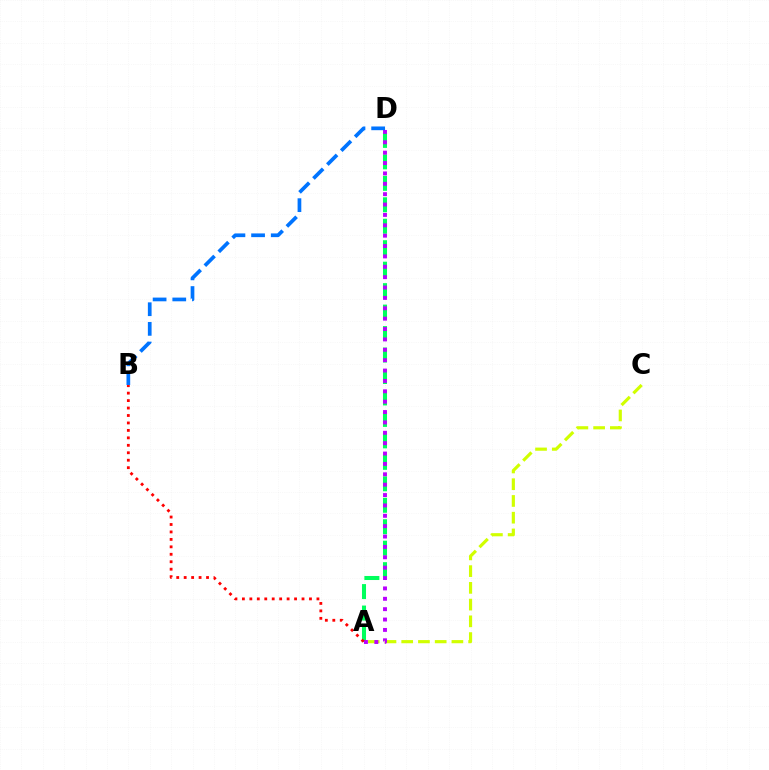{('A', 'C'): [{'color': '#d1ff00', 'line_style': 'dashed', 'thickness': 2.27}], ('A', 'D'): [{'color': '#00ff5c', 'line_style': 'dashed', 'thickness': 2.92}, {'color': '#b900ff', 'line_style': 'dotted', 'thickness': 2.82}], ('A', 'B'): [{'color': '#ff0000', 'line_style': 'dotted', 'thickness': 2.02}], ('B', 'D'): [{'color': '#0074ff', 'line_style': 'dashed', 'thickness': 2.67}]}